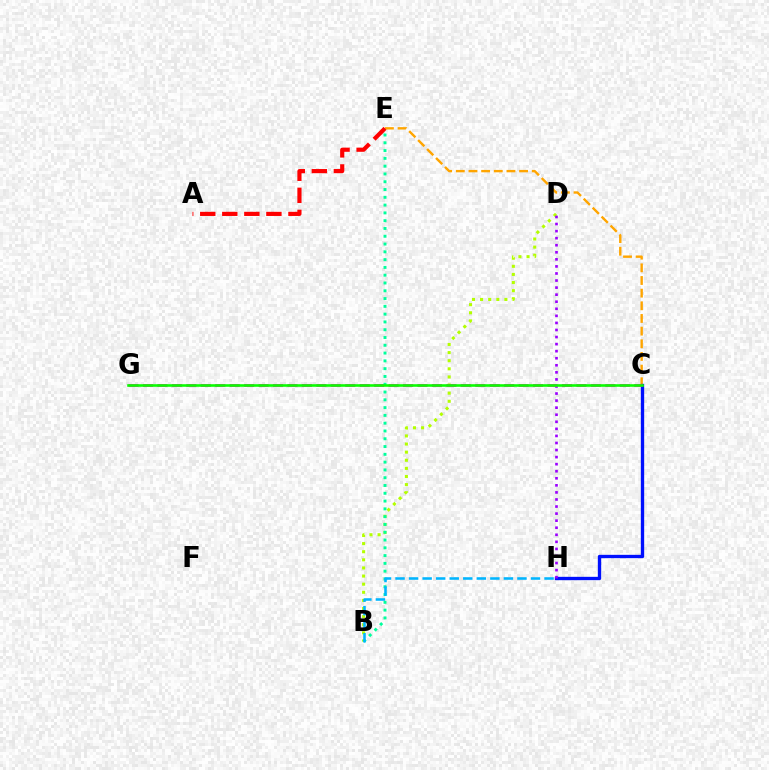{('B', 'D'): [{'color': '#b3ff00', 'line_style': 'dotted', 'thickness': 2.2}], ('B', 'E'): [{'color': '#00ff9d', 'line_style': 'dotted', 'thickness': 2.12}], ('C', 'E'): [{'color': '#ffa500', 'line_style': 'dashed', 'thickness': 1.72}], ('C', 'H'): [{'color': '#0010ff', 'line_style': 'solid', 'thickness': 2.4}], ('D', 'H'): [{'color': '#9b00ff', 'line_style': 'dotted', 'thickness': 1.92}], ('C', 'G'): [{'color': '#ff00bd', 'line_style': 'dashed', 'thickness': 1.96}, {'color': '#08ff00', 'line_style': 'solid', 'thickness': 1.86}], ('B', 'H'): [{'color': '#00b5ff', 'line_style': 'dashed', 'thickness': 1.84}], ('A', 'E'): [{'color': '#ff0000', 'line_style': 'dashed', 'thickness': 3.0}]}